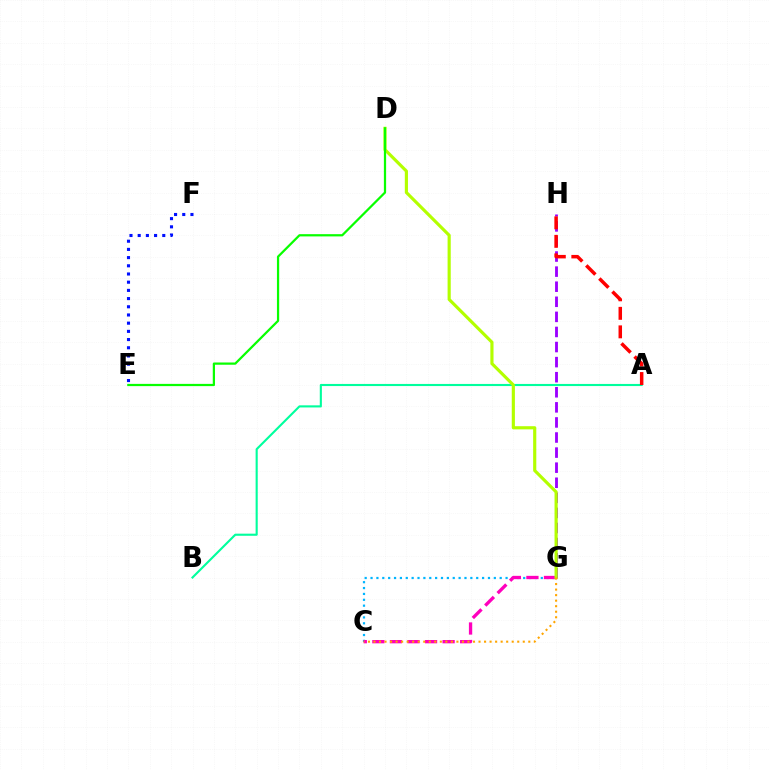{('A', 'B'): [{'color': '#00ff9d', 'line_style': 'solid', 'thickness': 1.52}], ('G', 'H'): [{'color': '#9b00ff', 'line_style': 'dashed', 'thickness': 2.05}], ('C', 'G'): [{'color': '#00b5ff', 'line_style': 'dotted', 'thickness': 1.6}, {'color': '#ff00bd', 'line_style': 'dashed', 'thickness': 2.39}, {'color': '#ffa500', 'line_style': 'dotted', 'thickness': 1.5}], ('D', 'G'): [{'color': '#b3ff00', 'line_style': 'solid', 'thickness': 2.27}], ('D', 'E'): [{'color': '#08ff00', 'line_style': 'solid', 'thickness': 1.61}], ('E', 'F'): [{'color': '#0010ff', 'line_style': 'dotted', 'thickness': 2.23}], ('A', 'H'): [{'color': '#ff0000', 'line_style': 'dashed', 'thickness': 2.52}]}